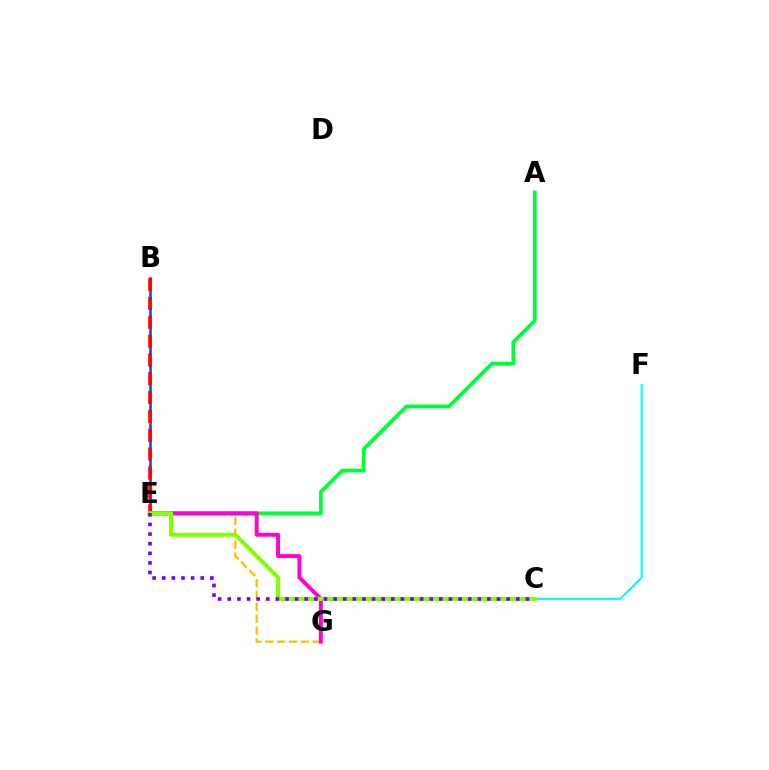{('B', 'E'): [{'color': '#004bff', 'line_style': 'solid', 'thickness': 1.86}, {'color': '#ff0000', 'line_style': 'dashed', 'thickness': 2.56}], ('E', 'G'): [{'color': '#ffbd00', 'line_style': 'dashed', 'thickness': 1.61}, {'color': '#ff00cf', 'line_style': 'solid', 'thickness': 2.84}], ('A', 'E'): [{'color': '#00ff39', 'line_style': 'solid', 'thickness': 2.72}], ('C', 'F'): [{'color': '#00fff6', 'line_style': 'solid', 'thickness': 1.54}], ('C', 'E'): [{'color': '#84ff00', 'line_style': 'solid', 'thickness': 2.94}, {'color': '#7200ff', 'line_style': 'dotted', 'thickness': 2.61}]}